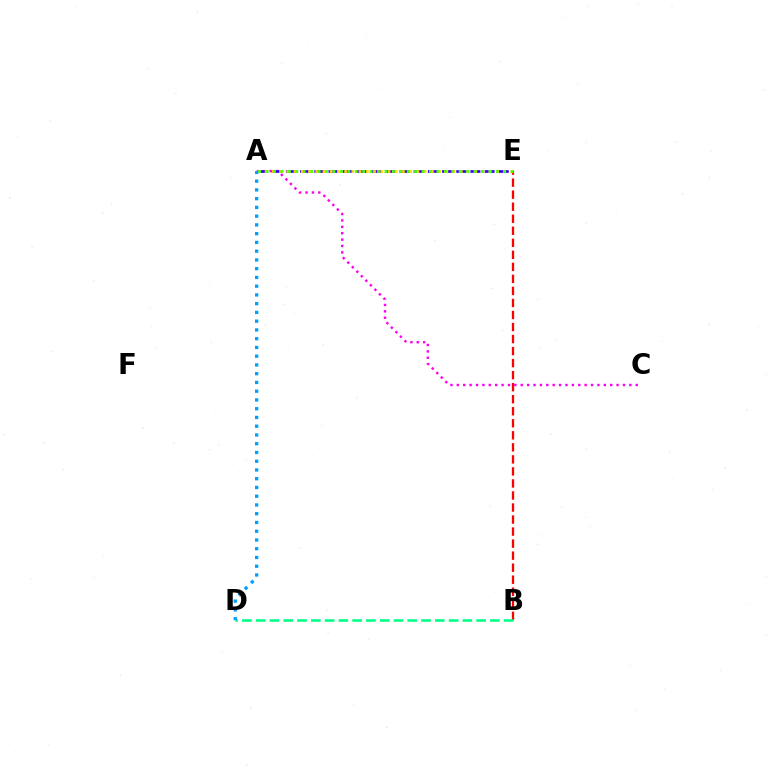{('B', 'E'): [{'color': '#ff0000', 'line_style': 'dashed', 'thickness': 1.63}], ('A', 'C'): [{'color': '#ff00ed', 'line_style': 'dotted', 'thickness': 1.74}], ('A', 'E'): [{'color': '#3700ff', 'line_style': 'dashed', 'thickness': 1.93}, {'color': '#ffd500', 'line_style': 'dotted', 'thickness': 1.96}, {'color': '#4fff00', 'line_style': 'dotted', 'thickness': 2.02}], ('B', 'D'): [{'color': '#00ff86', 'line_style': 'dashed', 'thickness': 1.87}], ('A', 'D'): [{'color': '#009eff', 'line_style': 'dotted', 'thickness': 2.38}]}